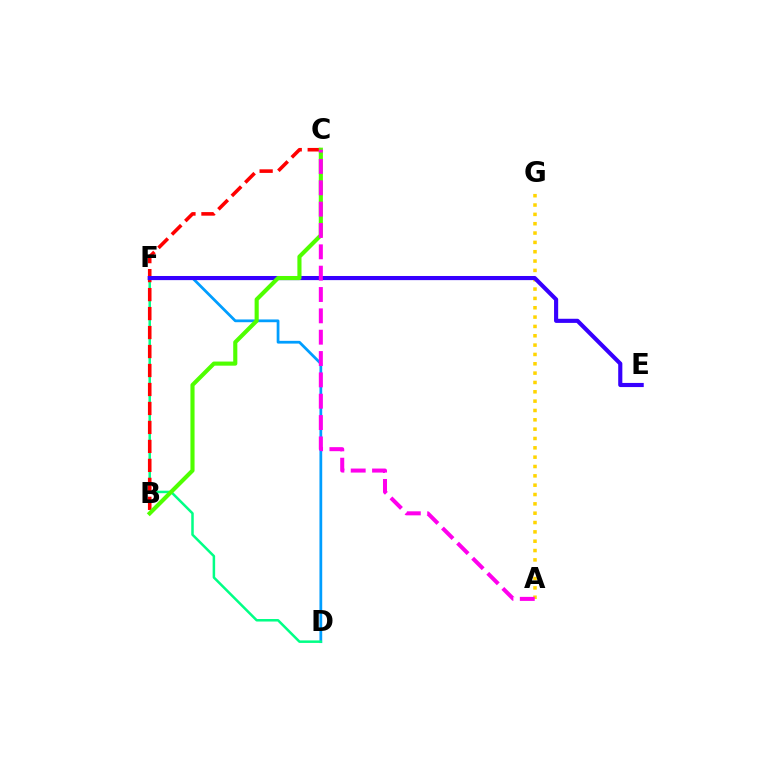{('D', 'F'): [{'color': '#009eff', 'line_style': 'solid', 'thickness': 1.99}, {'color': '#00ff86', 'line_style': 'solid', 'thickness': 1.8}], ('A', 'G'): [{'color': '#ffd500', 'line_style': 'dotted', 'thickness': 2.54}], ('B', 'C'): [{'color': '#ff0000', 'line_style': 'dashed', 'thickness': 2.58}, {'color': '#4fff00', 'line_style': 'solid', 'thickness': 2.97}], ('E', 'F'): [{'color': '#3700ff', 'line_style': 'solid', 'thickness': 2.97}], ('A', 'C'): [{'color': '#ff00ed', 'line_style': 'dashed', 'thickness': 2.9}]}